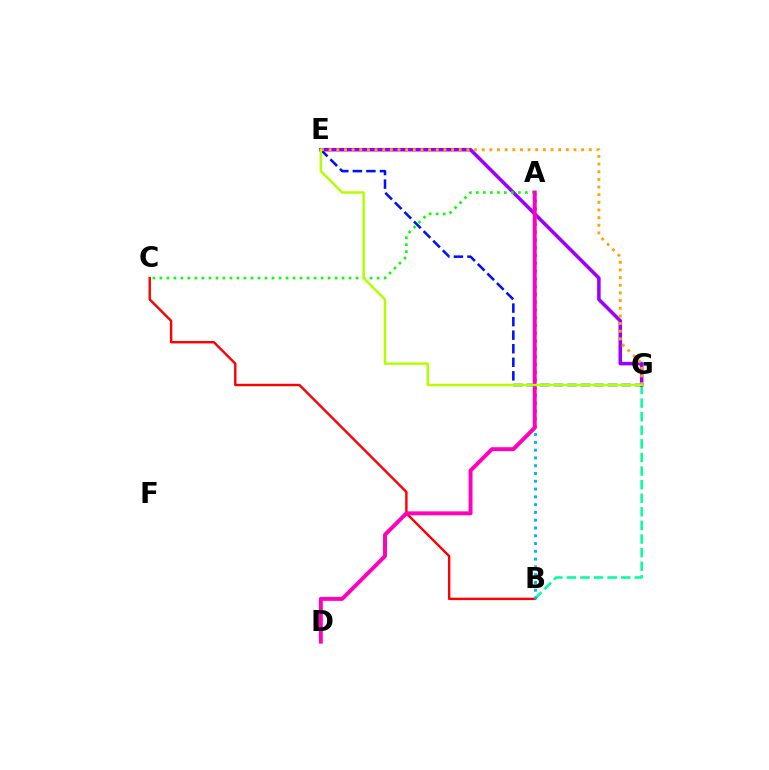{('B', 'G'): [{'color': '#00ff9d', 'line_style': 'dashed', 'thickness': 1.85}], ('E', 'G'): [{'color': '#9b00ff', 'line_style': 'solid', 'thickness': 2.55}, {'color': '#0010ff', 'line_style': 'dashed', 'thickness': 1.84}, {'color': '#ffa500', 'line_style': 'dotted', 'thickness': 2.08}, {'color': '#b3ff00', 'line_style': 'solid', 'thickness': 1.8}], ('B', 'C'): [{'color': '#ff0000', 'line_style': 'solid', 'thickness': 1.74}], ('A', 'B'): [{'color': '#00b5ff', 'line_style': 'dotted', 'thickness': 2.11}], ('A', 'C'): [{'color': '#08ff00', 'line_style': 'dotted', 'thickness': 1.9}], ('A', 'D'): [{'color': '#ff00bd', 'line_style': 'solid', 'thickness': 2.84}]}